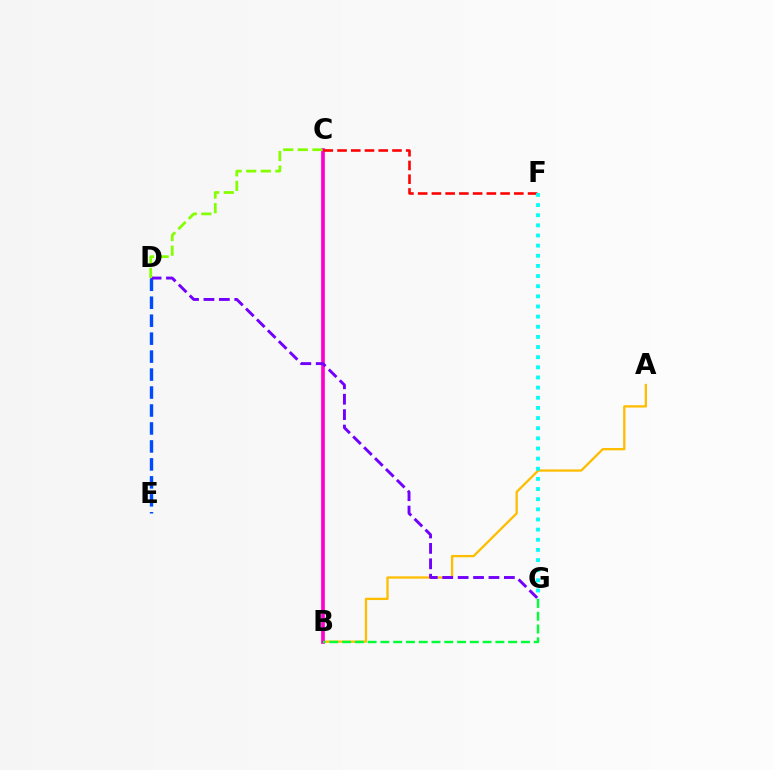{('A', 'B'): [{'color': '#ffbd00', 'line_style': 'solid', 'thickness': 1.65}], ('D', 'E'): [{'color': '#004bff', 'line_style': 'dashed', 'thickness': 2.44}], ('B', 'C'): [{'color': '#ff00cf', 'line_style': 'solid', 'thickness': 2.66}], ('C', 'F'): [{'color': '#ff0000', 'line_style': 'dashed', 'thickness': 1.87}], ('D', 'G'): [{'color': '#7200ff', 'line_style': 'dashed', 'thickness': 2.09}], ('C', 'D'): [{'color': '#84ff00', 'line_style': 'dashed', 'thickness': 1.98}], ('B', 'G'): [{'color': '#00ff39', 'line_style': 'dashed', 'thickness': 1.74}], ('F', 'G'): [{'color': '#00fff6', 'line_style': 'dotted', 'thickness': 2.76}]}